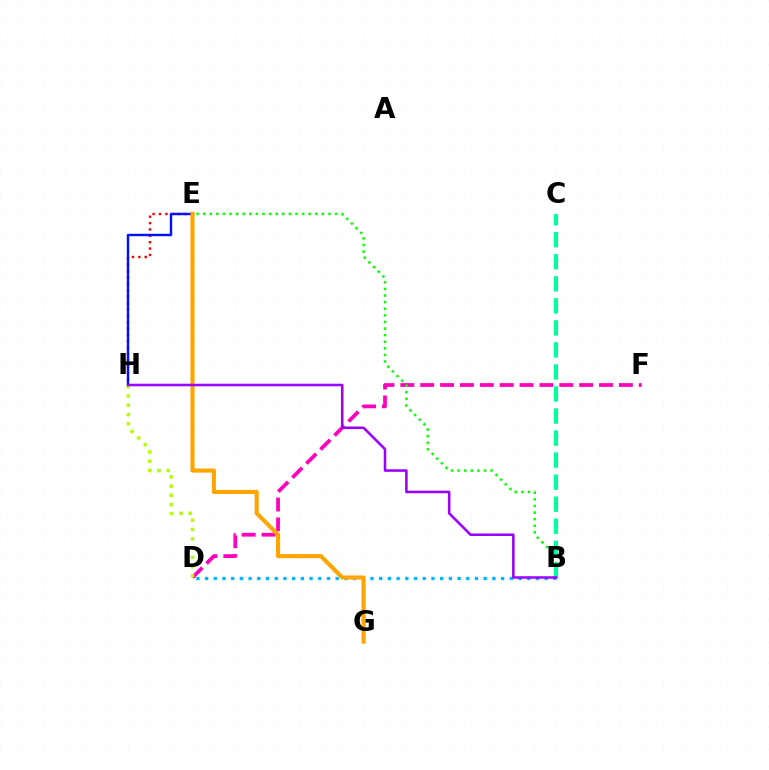{('D', 'F'): [{'color': '#ff00bd', 'line_style': 'dashed', 'thickness': 2.7}], ('E', 'H'): [{'color': '#ff0000', 'line_style': 'dotted', 'thickness': 1.73}, {'color': '#0010ff', 'line_style': 'solid', 'thickness': 1.74}], ('B', 'E'): [{'color': '#08ff00', 'line_style': 'dotted', 'thickness': 1.79}], ('B', 'D'): [{'color': '#00b5ff', 'line_style': 'dotted', 'thickness': 2.37}], ('D', 'H'): [{'color': '#b3ff00', 'line_style': 'dotted', 'thickness': 2.52}], ('E', 'G'): [{'color': '#ffa500', 'line_style': 'solid', 'thickness': 2.95}], ('B', 'C'): [{'color': '#00ff9d', 'line_style': 'dashed', 'thickness': 2.99}], ('B', 'H'): [{'color': '#9b00ff', 'line_style': 'solid', 'thickness': 1.84}]}